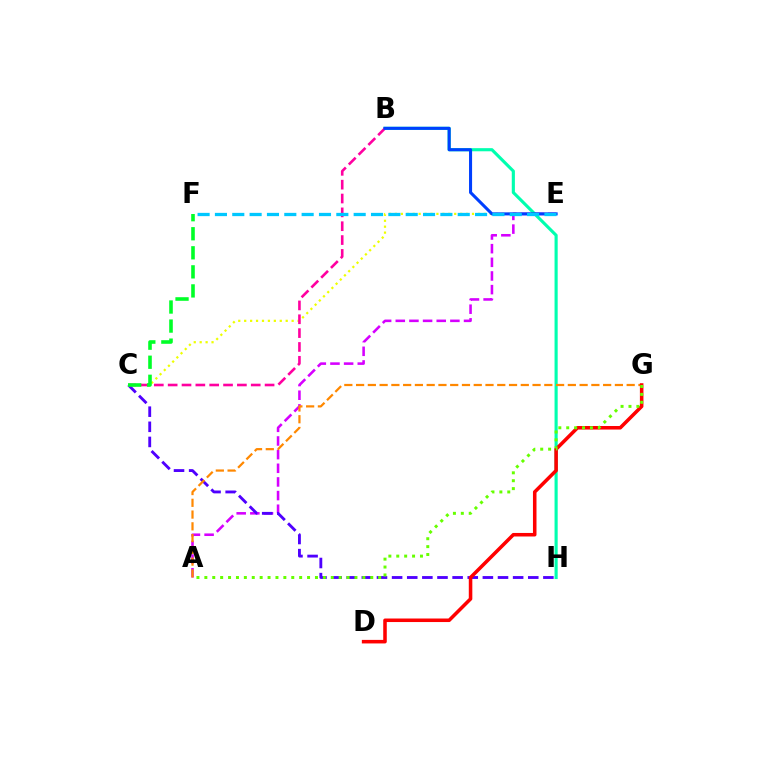{('A', 'E'): [{'color': '#d600ff', 'line_style': 'dashed', 'thickness': 1.85}], ('B', 'H'): [{'color': '#00ffaf', 'line_style': 'solid', 'thickness': 2.25}], ('C', 'H'): [{'color': '#4f00ff', 'line_style': 'dashed', 'thickness': 2.06}], ('C', 'E'): [{'color': '#eeff00', 'line_style': 'dotted', 'thickness': 1.61}], ('B', 'C'): [{'color': '#ff00a0', 'line_style': 'dashed', 'thickness': 1.88}], ('A', 'G'): [{'color': '#ff8800', 'line_style': 'dashed', 'thickness': 1.6}, {'color': '#66ff00', 'line_style': 'dotted', 'thickness': 2.15}], ('B', 'E'): [{'color': '#003fff', 'line_style': 'solid', 'thickness': 2.2}], ('C', 'F'): [{'color': '#00ff27', 'line_style': 'dashed', 'thickness': 2.59}], ('D', 'G'): [{'color': '#ff0000', 'line_style': 'solid', 'thickness': 2.55}], ('E', 'F'): [{'color': '#00c7ff', 'line_style': 'dashed', 'thickness': 2.36}]}